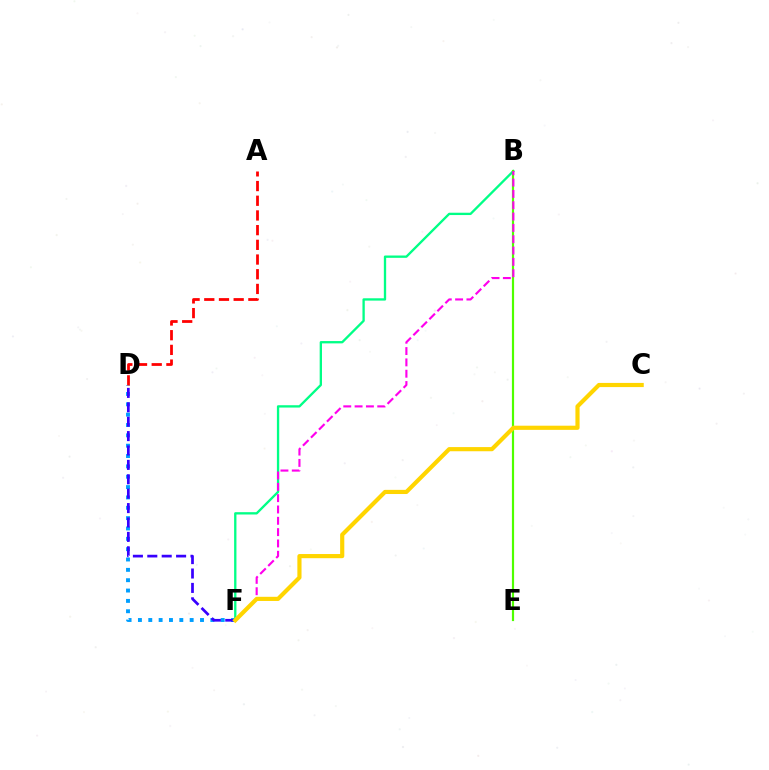{('B', 'F'): [{'color': '#00ff86', 'line_style': 'solid', 'thickness': 1.67}, {'color': '#ff00ed', 'line_style': 'dashed', 'thickness': 1.54}], ('B', 'E'): [{'color': '#4fff00', 'line_style': 'solid', 'thickness': 1.57}], ('D', 'F'): [{'color': '#009eff', 'line_style': 'dotted', 'thickness': 2.81}, {'color': '#3700ff', 'line_style': 'dashed', 'thickness': 1.96}], ('A', 'D'): [{'color': '#ff0000', 'line_style': 'dashed', 'thickness': 2.0}], ('C', 'F'): [{'color': '#ffd500', 'line_style': 'solid', 'thickness': 3.0}]}